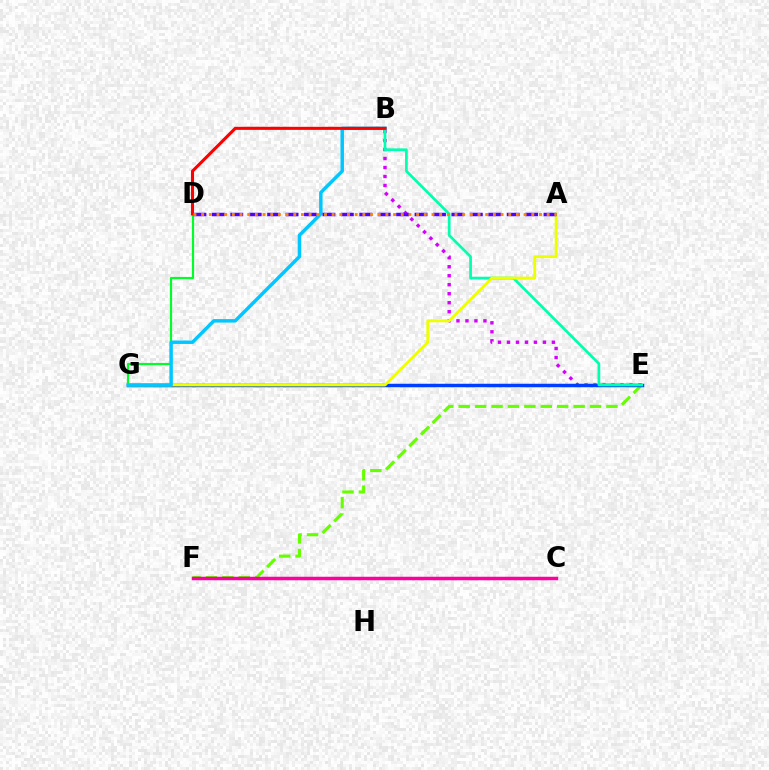{('E', 'F'): [{'color': '#66ff00', 'line_style': 'dashed', 'thickness': 2.23}], ('D', 'G'): [{'color': '#00ff27', 'line_style': 'solid', 'thickness': 1.57}], ('B', 'E'): [{'color': '#d600ff', 'line_style': 'dotted', 'thickness': 2.44}, {'color': '#00ffaf', 'line_style': 'solid', 'thickness': 1.95}], ('E', 'G'): [{'color': '#003fff', 'line_style': 'solid', 'thickness': 2.51}], ('C', 'F'): [{'color': '#ff00a0', 'line_style': 'solid', 'thickness': 2.52}], ('A', 'G'): [{'color': '#eeff00', 'line_style': 'solid', 'thickness': 2.06}], ('B', 'G'): [{'color': '#00c7ff', 'line_style': 'solid', 'thickness': 2.5}], ('A', 'D'): [{'color': '#4f00ff', 'line_style': 'dashed', 'thickness': 2.5}, {'color': '#ff8800', 'line_style': 'dotted', 'thickness': 2.09}], ('B', 'D'): [{'color': '#ff0000', 'line_style': 'solid', 'thickness': 2.21}]}